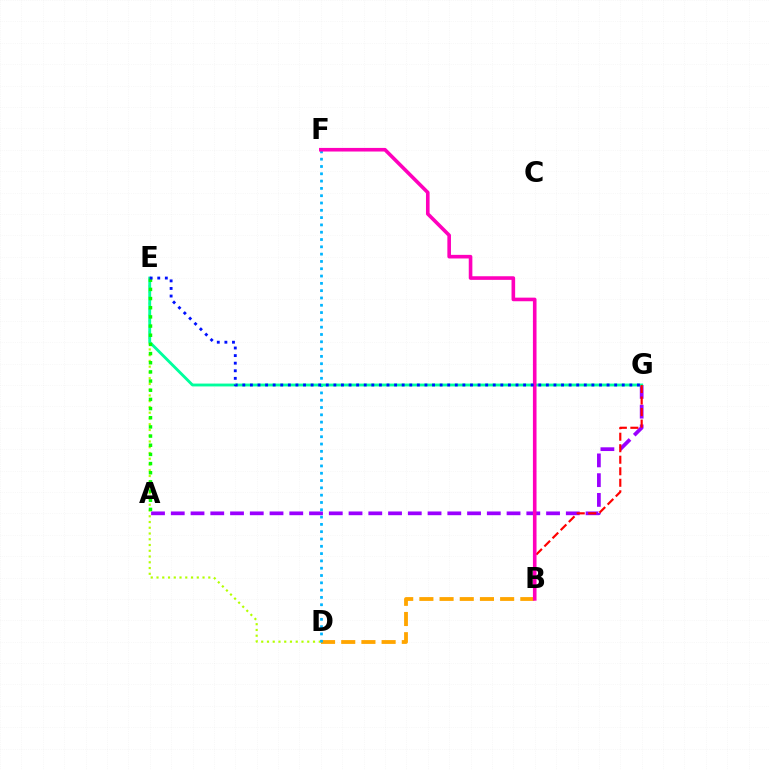{('D', 'E'): [{'color': '#b3ff00', 'line_style': 'dotted', 'thickness': 1.56}], ('B', 'D'): [{'color': '#ffa500', 'line_style': 'dashed', 'thickness': 2.74}], ('A', 'G'): [{'color': '#9b00ff', 'line_style': 'dashed', 'thickness': 2.68}], ('D', 'F'): [{'color': '#00b5ff', 'line_style': 'dotted', 'thickness': 1.98}], ('E', 'G'): [{'color': '#00ff9d', 'line_style': 'solid', 'thickness': 2.06}, {'color': '#0010ff', 'line_style': 'dotted', 'thickness': 2.06}], ('A', 'E'): [{'color': '#08ff00', 'line_style': 'dotted', 'thickness': 2.49}], ('B', 'G'): [{'color': '#ff0000', 'line_style': 'dashed', 'thickness': 1.56}], ('B', 'F'): [{'color': '#ff00bd', 'line_style': 'solid', 'thickness': 2.6}]}